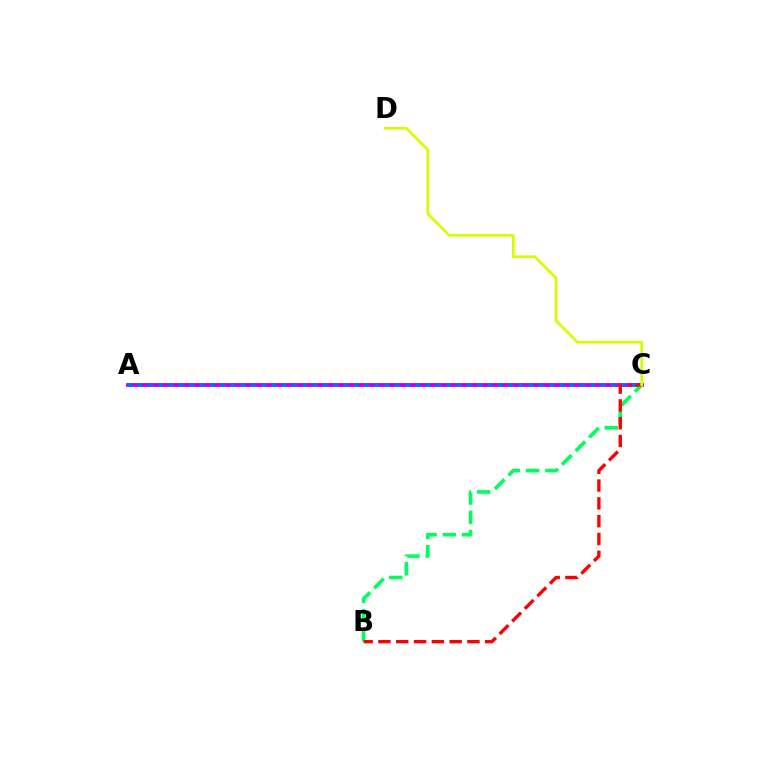{('A', 'C'): [{'color': '#b900ff', 'line_style': 'solid', 'thickness': 2.75}, {'color': '#0074ff', 'line_style': 'dotted', 'thickness': 2.79}], ('B', 'C'): [{'color': '#00ff5c', 'line_style': 'dashed', 'thickness': 2.62}, {'color': '#ff0000', 'line_style': 'dashed', 'thickness': 2.42}], ('C', 'D'): [{'color': '#d1ff00', 'line_style': 'solid', 'thickness': 1.94}]}